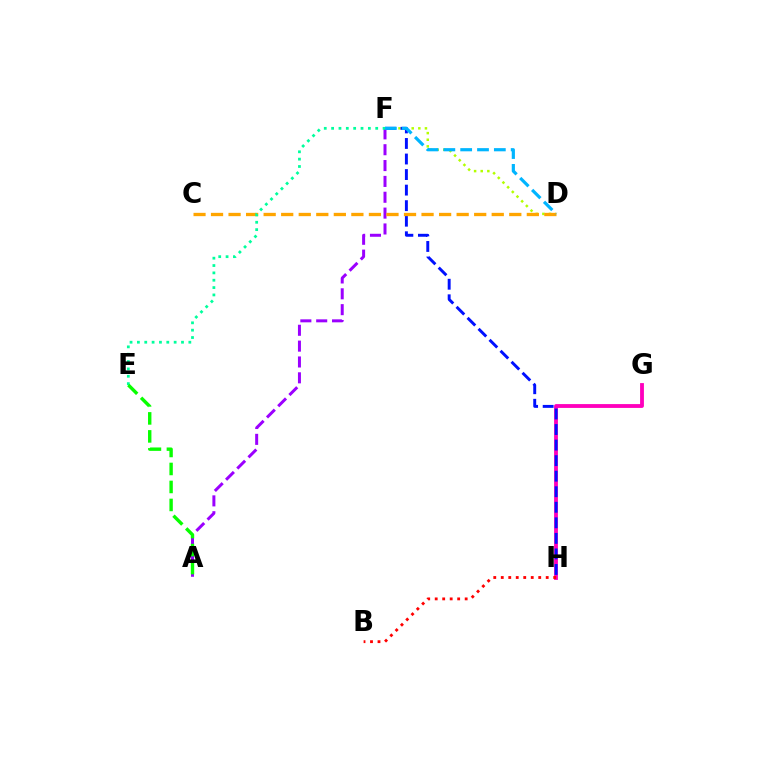{('G', 'H'): [{'color': '#ff00bd', 'line_style': 'solid', 'thickness': 2.75}], ('D', 'F'): [{'color': '#b3ff00', 'line_style': 'dotted', 'thickness': 1.8}, {'color': '#00b5ff', 'line_style': 'dashed', 'thickness': 2.29}], ('B', 'H'): [{'color': '#ff0000', 'line_style': 'dotted', 'thickness': 2.04}], ('F', 'H'): [{'color': '#0010ff', 'line_style': 'dashed', 'thickness': 2.11}], ('A', 'F'): [{'color': '#9b00ff', 'line_style': 'dashed', 'thickness': 2.15}], ('C', 'D'): [{'color': '#ffa500', 'line_style': 'dashed', 'thickness': 2.38}], ('E', 'F'): [{'color': '#00ff9d', 'line_style': 'dotted', 'thickness': 2.0}], ('A', 'E'): [{'color': '#08ff00', 'line_style': 'dashed', 'thickness': 2.44}]}